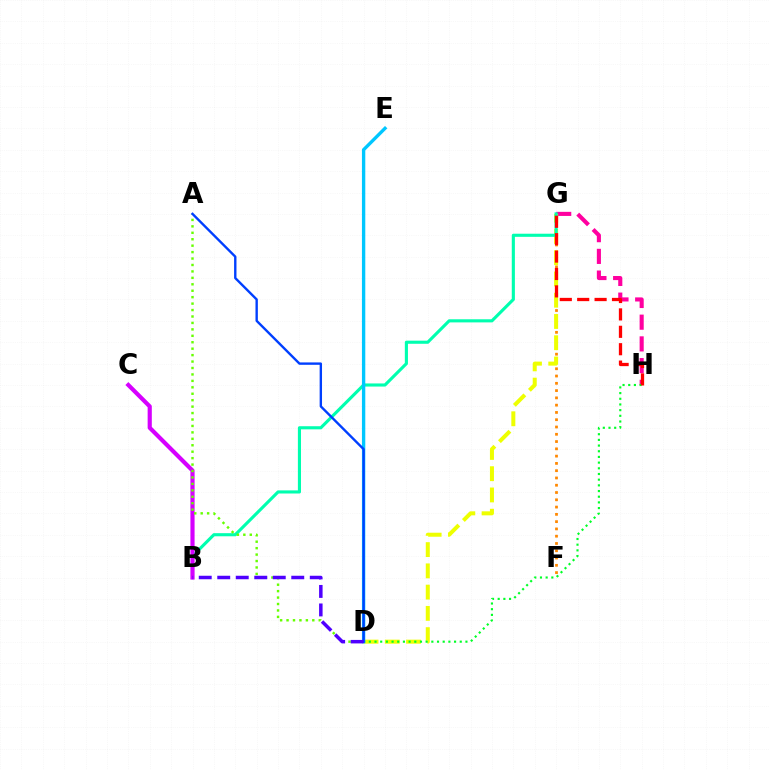{('G', 'H'): [{'color': '#ff00a0', 'line_style': 'dashed', 'thickness': 2.95}, {'color': '#ff0000', 'line_style': 'dashed', 'thickness': 2.36}], ('F', 'G'): [{'color': '#ff8800', 'line_style': 'dotted', 'thickness': 1.98}], ('D', 'G'): [{'color': '#eeff00', 'line_style': 'dashed', 'thickness': 2.89}], ('D', 'H'): [{'color': '#00ff27', 'line_style': 'dotted', 'thickness': 1.54}], ('B', 'G'): [{'color': '#00ffaf', 'line_style': 'solid', 'thickness': 2.25}], ('B', 'C'): [{'color': '#d600ff', 'line_style': 'solid', 'thickness': 3.0}], ('A', 'D'): [{'color': '#66ff00', 'line_style': 'dotted', 'thickness': 1.75}, {'color': '#003fff', 'line_style': 'solid', 'thickness': 1.71}], ('D', 'E'): [{'color': '#00c7ff', 'line_style': 'solid', 'thickness': 2.41}], ('B', 'D'): [{'color': '#4f00ff', 'line_style': 'dashed', 'thickness': 2.51}]}